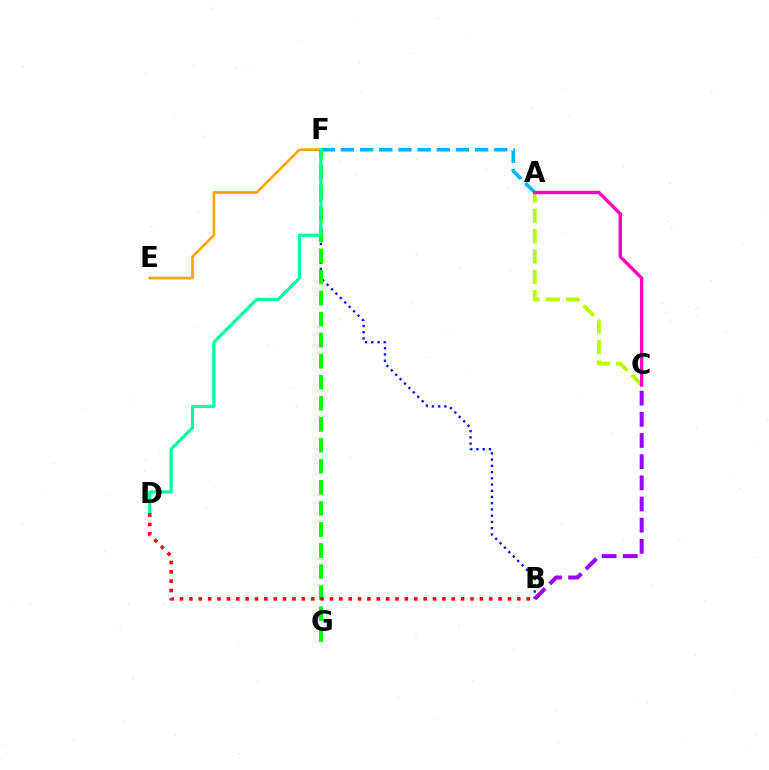{('B', 'F'): [{'color': '#0010ff', 'line_style': 'dotted', 'thickness': 1.69}], ('A', 'F'): [{'color': '#00b5ff', 'line_style': 'dashed', 'thickness': 2.6}], ('F', 'G'): [{'color': '#08ff00', 'line_style': 'dashed', 'thickness': 2.86}], ('E', 'F'): [{'color': '#ffa500', 'line_style': 'solid', 'thickness': 1.96}], ('D', 'F'): [{'color': '#00ff9d', 'line_style': 'solid', 'thickness': 2.29}], ('A', 'C'): [{'color': '#b3ff00', 'line_style': 'dashed', 'thickness': 2.76}, {'color': '#ff00bd', 'line_style': 'solid', 'thickness': 2.42}], ('B', 'C'): [{'color': '#9b00ff', 'line_style': 'dashed', 'thickness': 2.88}], ('B', 'D'): [{'color': '#ff0000', 'line_style': 'dotted', 'thickness': 2.55}]}